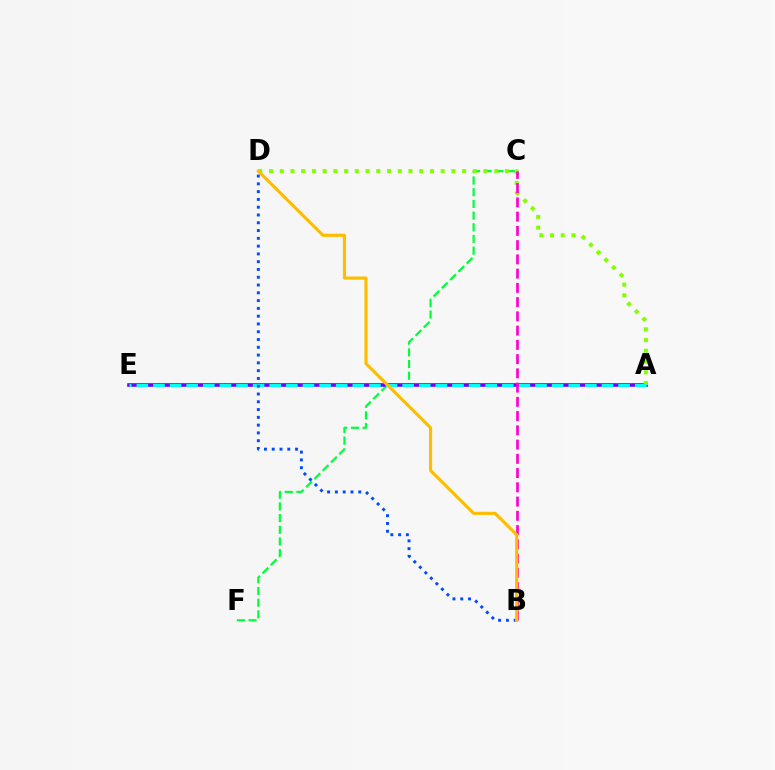{('A', 'E'): [{'color': '#ff0000', 'line_style': 'dotted', 'thickness': 1.61}, {'color': '#7200ff', 'line_style': 'solid', 'thickness': 2.6}, {'color': '#00fff6', 'line_style': 'dashed', 'thickness': 2.26}], ('C', 'F'): [{'color': '#00ff39', 'line_style': 'dashed', 'thickness': 1.59}], ('A', 'D'): [{'color': '#84ff00', 'line_style': 'dotted', 'thickness': 2.91}], ('B', 'D'): [{'color': '#004bff', 'line_style': 'dotted', 'thickness': 2.11}, {'color': '#ffbd00', 'line_style': 'solid', 'thickness': 2.27}], ('B', 'C'): [{'color': '#ff00cf', 'line_style': 'dashed', 'thickness': 1.94}]}